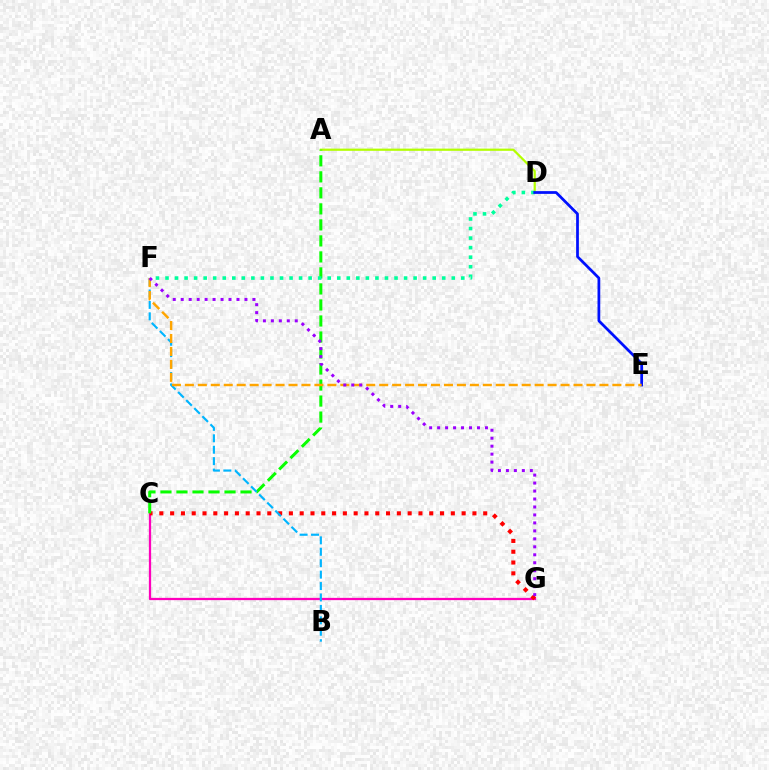{('C', 'G'): [{'color': '#ff00bd', 'line_style': 'solid', 'thickness': 1.63}, {'color': '#ff0000', 'line_style': 'dotted', 'thickness': 2.93}], ('A', 'D'): [{'color': '#b3ff00', 'line_style': 'solid', 'thickness': 1.59}], ('A', 'C'): [{'color': '#08ff00', 'line_style': 'dashed', 'thickness': 2.18}], ('D', 'F'): [{'color': '#00ff9d', 'line_style': 'dotted', 'thickness': 2.59}], ('D', 'E'): [{'color': '#0010ff', 'line_style': 'solid', 'thickness': 1.98}], ('B', 'F'): [{'color': '#00b5ff', 'line_style': 'dashed', 'thickness': 1.55}], ('E', 'F'): [{'color': '#ffa500', 'line_style': 'dashed', 'thickness': 1.76}], ('F', 'G'): [{'color': '#9b00ff', 'line_style': 'dotted', 'thickness': 2.16}]}